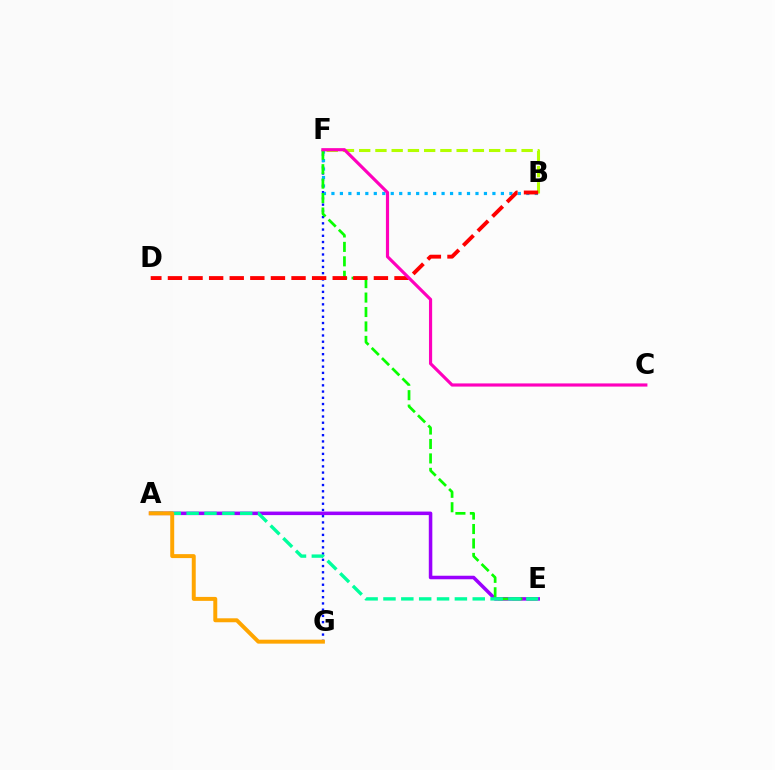{('F', 'G'): [{'color': '#0010ff', 'line_style': 'dotted', 'thickness': 1.69}], ('B', 'F'): [{'color': '#00b5ff', 'line_style': 'dotted', 'thickness': 2.3}, {'color': '#b3ff00', 'line_style': 'dashed', 'thickness': 2.21}], ('A', 'E'): [{'color': '#9b00ff', 'line_style': 'solid', 'thickness': 2.54}, {'color': '#00ff9d', 'line_style': 'dashed', 'thickness': 2.43}], ('E', 'F'): [{'color': '#08ff00', 'line_style': 'dashed', 'thickness': 1.96}], ('B', 'D'): [{'color': '#ff0000', 'line_style': 'dashed', 'thickness': 2.8}], ('A', 'G'): [{'color': '#ffa500', 'line_style': 'solid', 'thickness': 2.85}], ('C', 'F'): [{'color': '#ff00bd', 'line_style': 'solid', 'thickness': 2.28}]}